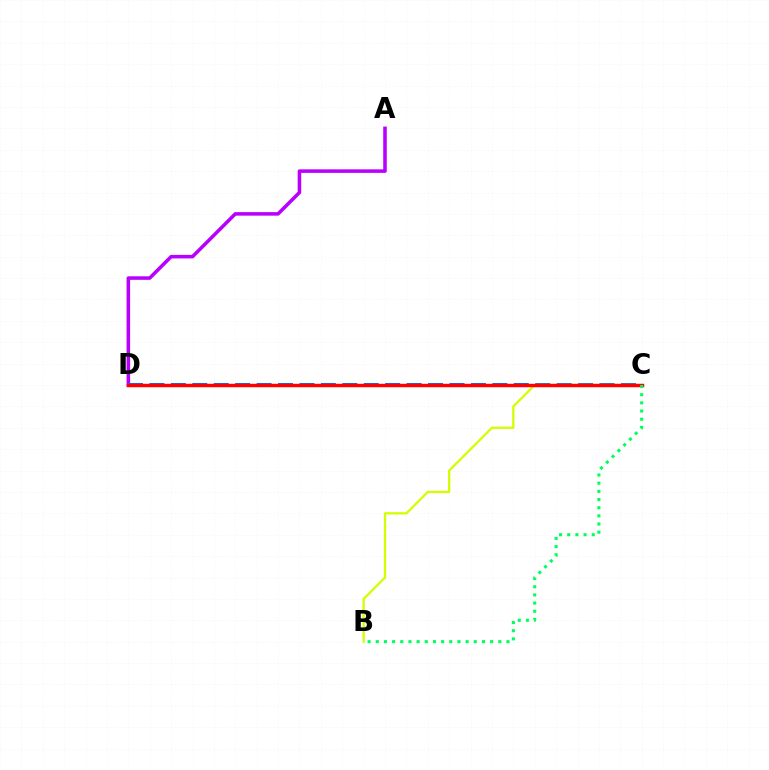{('A', 'D'): [{'color': '#b900ff', 'line_style': 'solid', 'thickness': 2.55}], ('C', 'D'): [{'color': '#0074ff', 'line_style': 'dashed', 'thickness': 2.91}, {'color': '#ff0000', 'line_style': 'solid', 'thickness': 2.47}], ('B', 'C'): [{'color': '#d1ff00', 'line_style': 'solid', 'thickness': 1.64}, {'color': '#00ff5c', 'line_style': 'dotted', 'thickness': 2.22}]}